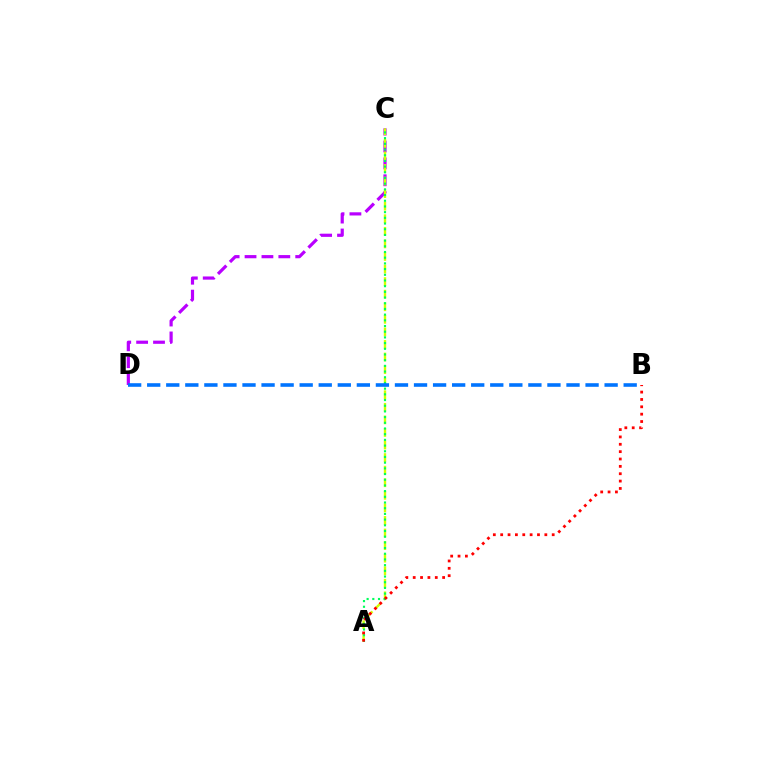{('C', 'D'): [{'color': '#b900ff', 'line_style': 'dashed', 'thickness': 2.29}], ('A', 'C'): [{'color': '#d1ff00', 'line_style': 'dashed', 'thickness': 1.71}, {'color': '#00ff5c', 'line_style': 'dotted', 'thickness': 1.55}], ('B', 'D'): [{'color': '#0074ff', 'line_style': 'dashed', 'thickness': 2.59}], ('A', 'B'): [{'color': '#ff0000', 'line_style': 'dotted', 'thickness': 2.0}]}